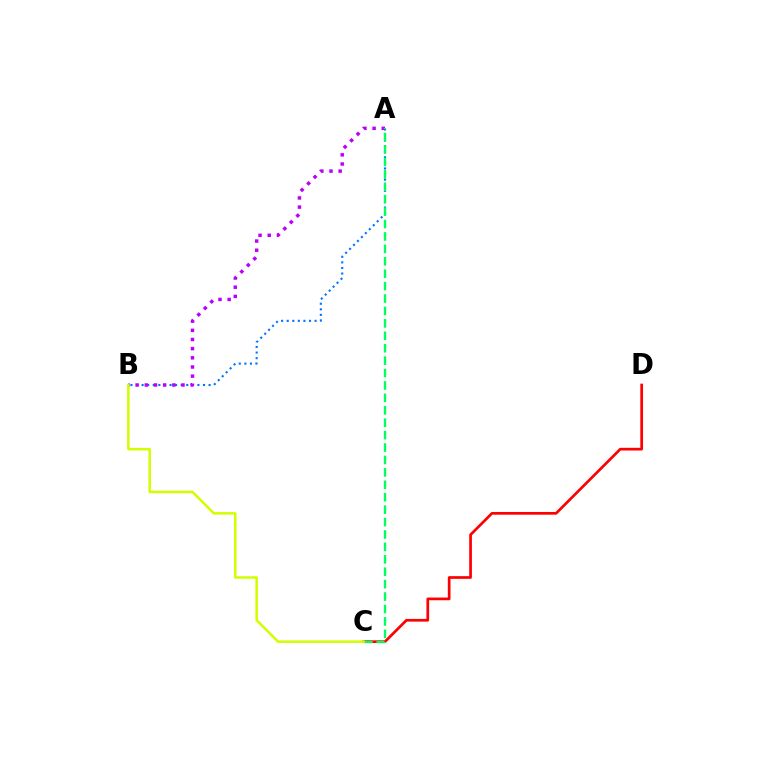{('A', 'B'): [{'color': '#0074ff', 'line_style': 'dotted', 'thickness': 1.52}, {'color': '#b900ff', 'line_style': 'dotted', 'thickness': 2.49}], ('C', 'D'): [{'color': '#ff0000', 'line_style': 'solid', 'thickness': 1.95}], ('A', 'C'): [{'color': '#00ff5c', 'line_style': 'dashed', 'thickness': 1.69}], ('B', 'C'): [{'color': '#d1ff00', 'line_style': 'solid', 'thickness': 1.82}]}